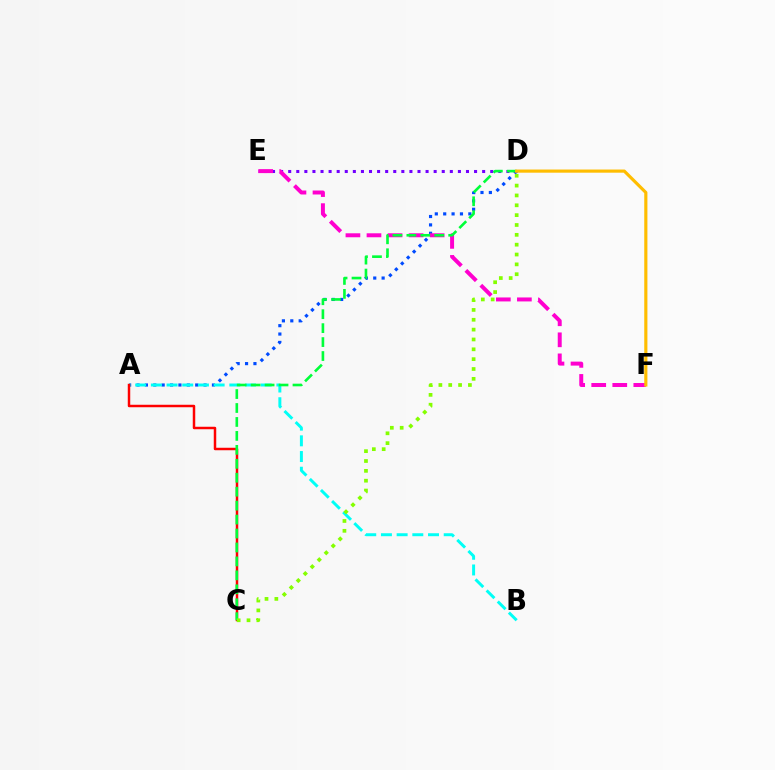{('A', 'D'): [{'color': '#004bff', 'line_style': 'dotted', 'thickness': 2.28}], ('D', 'E'): [{'color': '#7200ff', 'line_style': 'dotted', 'thickness': 2.2}], ('E', 'F'): [{'color': '#ff00cf', 'line_style': 'dashed', 'thickness': 2.86}], ('A', 'B'): [{'color': '#00fff6', 'line_style': 'dashed', 'thickness': 2.13}], ('A', 'C'): [{'color': '#ff0000', 'line_style': 'solid', 'thickness': 1.78}], ('C', 'D'): [{'color': '#00ff39', 'line_style': 'dashed', 'thickness': 1.89}, {'color': '#84ff00', 'line_style': 'dotted', 'thickness': 2.68}], ('D', 'F'): [{'color': '#ffbd00', 'line_style': 'solid', 'thickness': 2.27}]}